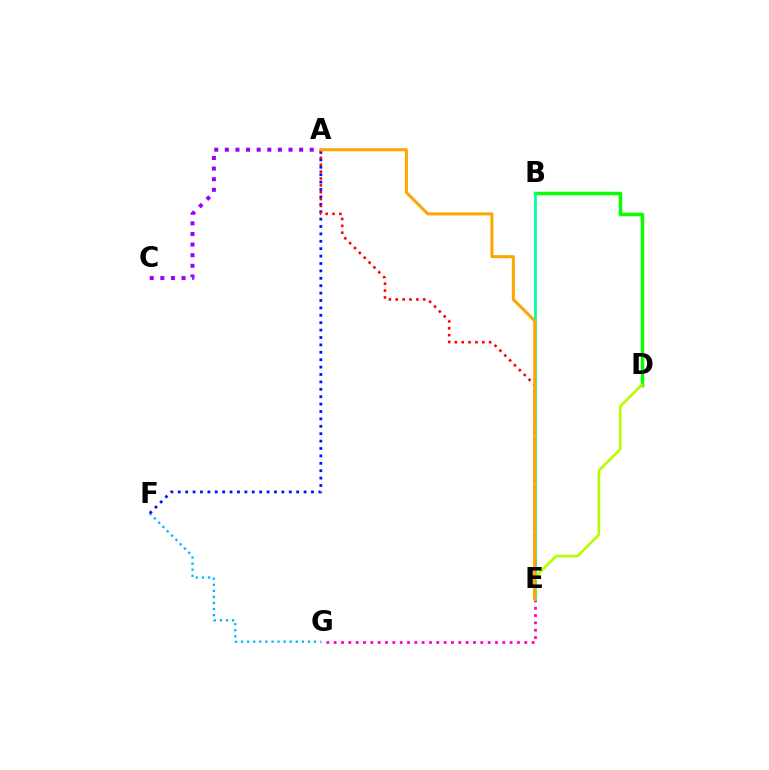{('E', 'G'): [{'color': '#ff00bd', 'line_style': 'dotted', 'thickness': 1.99}], ('F', 'G'): [{'color': '#00b5ff', 'line_style': 'dotted', 'thickness': 1.65}], ('B', 'D'): [{'color': '#08ff00', 'line_style': 'solid', 'thickness': 2.51}], ('A', 'F'): [{'color': '#0010ff', 'line_style': 'dotted', 'thickness': 2.01}], ('B', 'E'): [{'color': '#00ff9d', 'line_style': 'solid', 'thickness': 1.97}], ('D', 'E'): [{'color': '#b3ff00', 'line_style': 'solid', 'thickness': 1.93}], ('A', 'E'): [{'color': '#ff0000', 'line_style': 'dotted', 'thickness': 1.87}, {'color': '#ffa500', 'line_style': 'solid', 'thickness': 2.19}], ('A', 'C'): [{'color': '#9b00ff', 'line_style': 'dotted', 'thickness': 2.88}]}